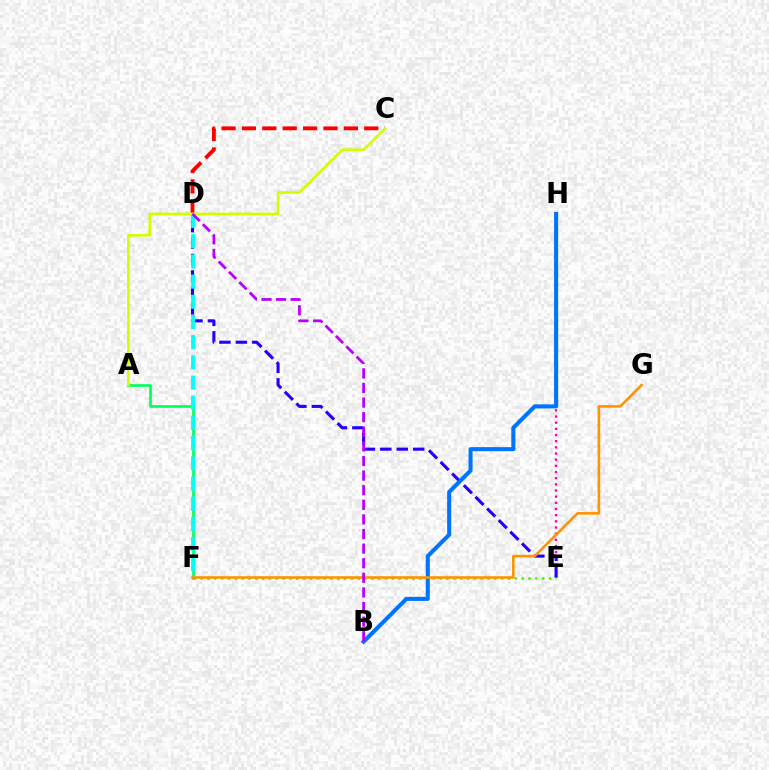{('A', 'F'): [{'color': '#00ff5c', 'line_style': 'solid', 'thickness': 1.9}], ('E', 'H'): [{'color': '#ff00ac', 'line_style': 'dotted', 'thickness': 1.68}], ('D', 'E'): [{'color': '#2500ff', 'line_style': 'dashed', 'thickness': 2.23}], ('C', 'D'): [{'color': '#ff0000', 'line_style': 'dashed', 'thickness': 2.77}], ('D', 'F'): [{'color': '#00fff6', 'line_style': 'dashed', 'thickness': 2.74}], ('E', 'F'): [{'color': '#3dff00', 'line_style': 'dotted', 'thickness': 1.86}], ('B', 'H'): [{'color': '#0074ff', 'line_style': 'solid', 'thickness': 2.92}], ('F', 'G'): [{'color': '#ff9400', 'line_style': 'solid', 'thickness': 1.89}], ('A', 'C'): [{'color': '#d1ff00', 'line_style': 'solid', 'thickness': 1.86}], ('B', 'D'): [{'color': '#b900ff', 'line_style': 'dashed', 'thickness': 1.98}]}